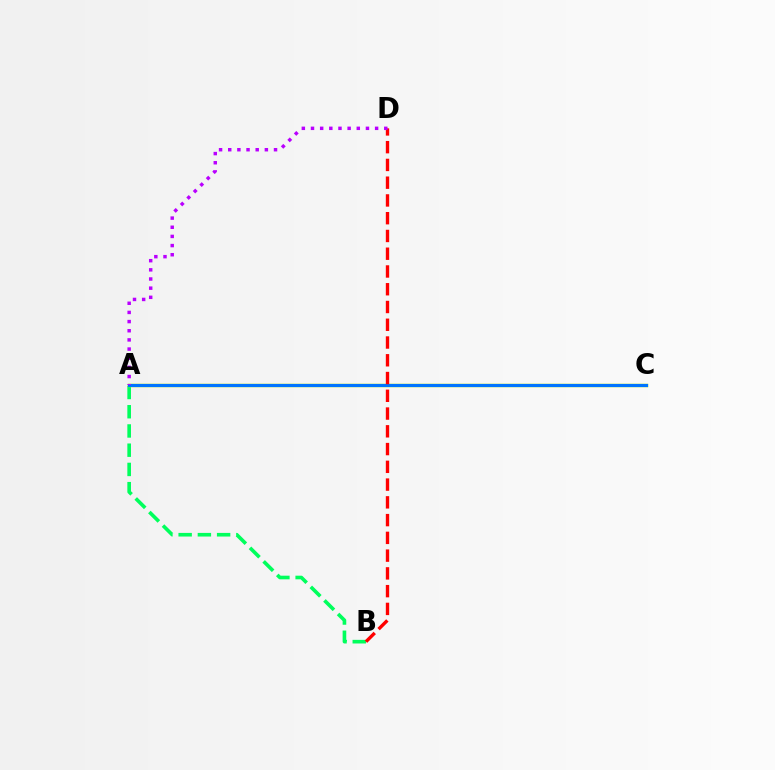{('A', 'B'): [{'color': '#00ff5c', 'line_style': 'dashed', 'thickness': 2.61}], ('A', 'C'): [{'color': '#d1ff00', 'line_style': 'solid', 'thickness': 2.49}, {'color': '#0074ff', 'line_style': 'solid', 'thickness': 2.29}], ('B', 'D'): [{'color': '#ff0000', 'line_style': 'dashed', 'thickness': 2.41}], ('A', 'D'): [{'color': '#b900ff', 'line_style': 'dotted', 'thickness': 2.49}]}